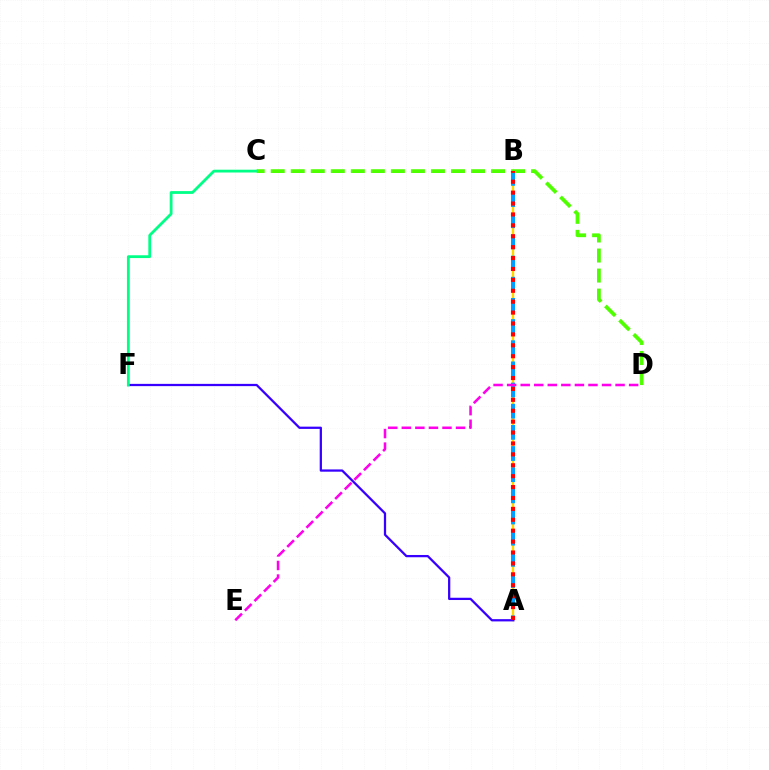{('A', 'B'): [{'color': '#ffd500', 'line_style': 'solid', 'thickness': 1.75}, {'color': '#009eff', 'line_style': 'dashed', 'thickness': 2.88}, {'color': '#ff0000', 'line_style': 'dotted', 'thickness': 2.96}], ('A', 'F'): [{'color': '#3700ff', 'line_style': 'solid', 'thickness': 1.63}], ('C', 'D'): [{'color': '#4fff00', 'line_style': 'dashed', 'thickness': 2.72}], ('D', 'E'): [{'color': '#ff00ed', 'line_style': 'dashed', 'thickness': 1.84}], ('C', 'F'): [{'color': '#00ff86', 'line_style': 'solid', 'thickness': 2.01}]}